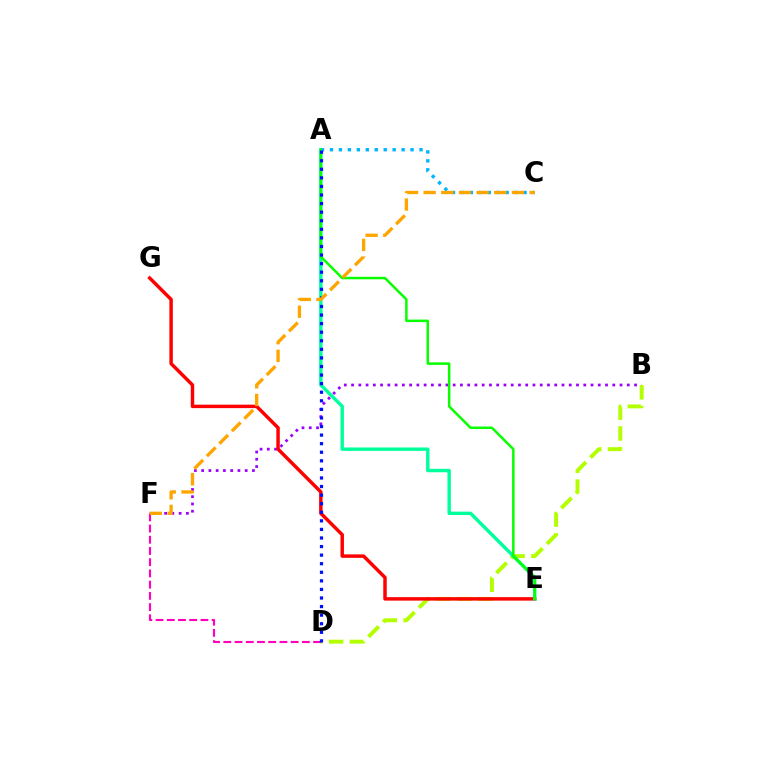{('B', 'F'): [{'color': '#9b00ff', 'line_style': 'dotted', 'thickness': 1.97}], ('B', 'D'): [{'color': '#b3ff00', 'line_style': 'dashed', 'thickness': 2.83}], ('E', 'G'): [{'color': '#ff0000', 'line_style': 'solid', 'thickness': 2.49}], ('A', 'E'): [{'color': '#00ff9d', 'line_style': 'solid', 'thickness': 2.45}, {'color': '#08ff00', 'line_style': 'solid', 'thickness': 1.8}], ('D', 'F'): [{'color': '#ff00bd', 'line_style': 'dashed', 'thickness': 1.52}], ('A', 'C'): [{'color': '#00b5ff', 'line_style': 'dotted', 'thickness': 2.43}], ('A', 'D'): [{'color': '#0010ff', 'line_style': 'dotted', 'thickness': 2.33}], ('C', 'F'): [{'color': '#ffa500', 'line_style': 'dashed', 'thickness': 2.4}]}